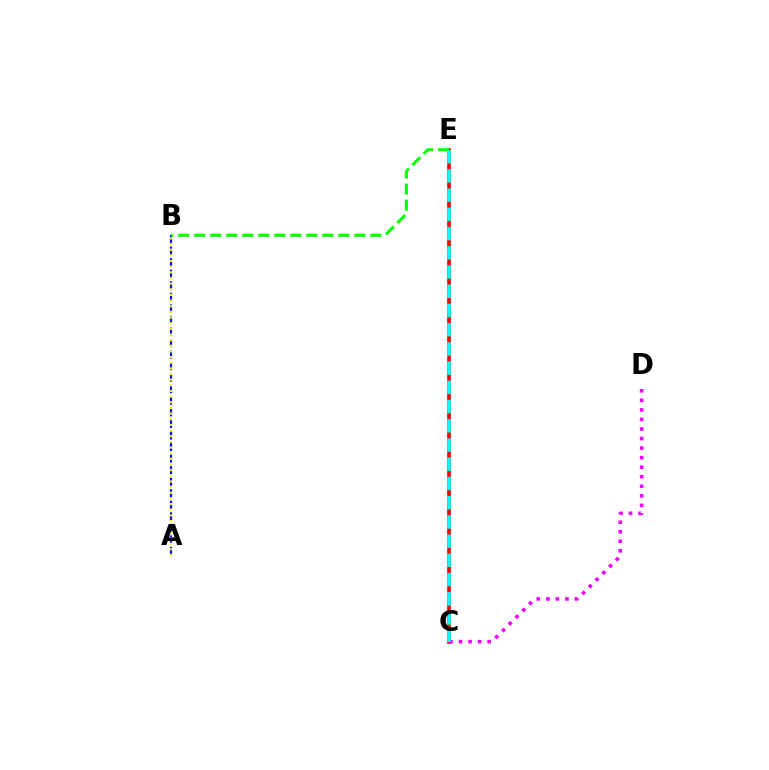{('A', 'B'): [{'color': '#0010ff', 'line_style': 'dashed', 'thickness': 1.57}, {'color': '#fcf500', 'line_style': 'dotted', 'thickness': 1.54}], ('C', 'E'): [{'color': '#ff0000', 'line_style': 'solid', 'thickness': 2.65}, {'color': '#00fff6', 'line_style': 'dashed', 'thickness': 2.61}], ('C', 'D'): [{'color': '#ee00ff', 'line_style': 'dotted', 'thickness': 2.59}], ('B', 'E'): [{'color': '#08ff00', 'line_style': 'dashed', 'thickness': 2.18}]}